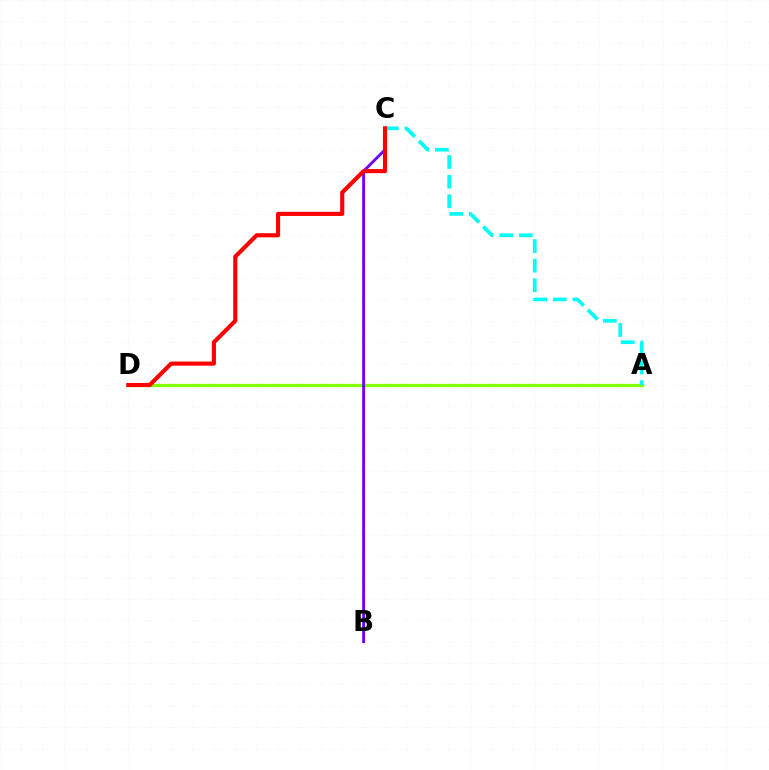{('A', 'D'): [{'color': '#84ff00', 'line_style': 'solid', 'thickness': 2.33}], ('A', 'C'): [{'color': '#00fff6', 'line_style': 'dashed', 'thickness': 2.67}], ('B', 'C'): [{'color': '#7200ff', 'line_style': 'solid', 'thickness': 2.07}], ('C', 'D'): [{'color': '#ff0000', 'line_style': 'solid', 'thickness': 2.97}]}